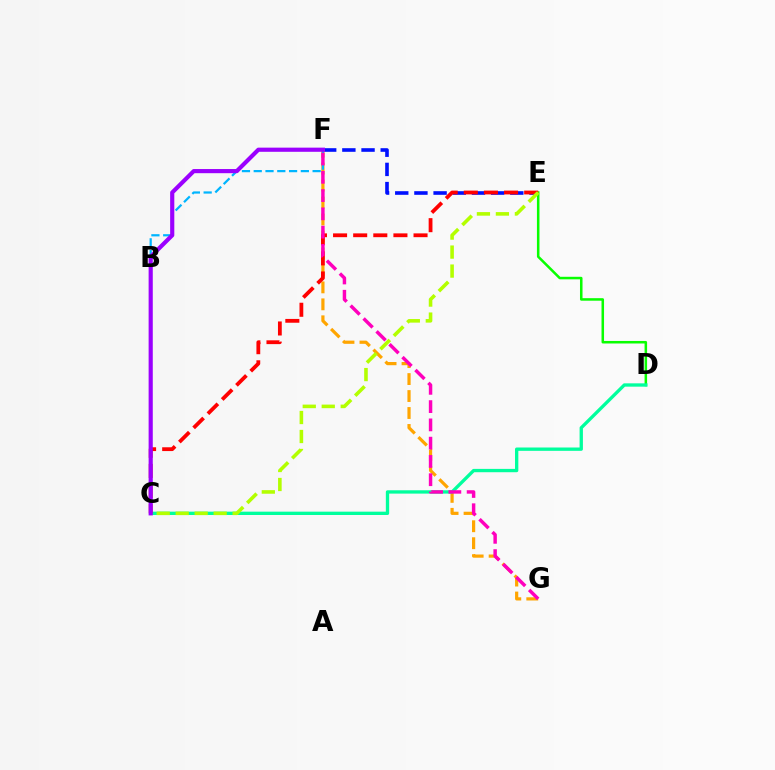{('D', 'E'): [{'color': '#08ff00', 'line_style': 'solid', 'thickness': 1.82}], ('E', 'F'): [{'color': '#0010ff', 'line_style': 'dashed', 'thickness': 2.61}], ('F', 'G'): [{'color': '#ffa500', 'line_style': 'dashed', 'thickness': 2.3}, {'color': '#ff00bd', 'line_style': 'dashed', 'thickness': 2.48}], ('C', 'D'): [{'color': '#00ff9d', 'line_style': 'solid', 'thickness': 2.4}], ('C', 'F'): [{'color': '#00b5ff', 'line_style': 'dashed', 'thickness': 1.6}, {'color': '#9b00ff', 'line_style': 'solid', 'thickness': 2.99}], ('C', 'E'): [{'color': '#ff0000', 'line_style': 'dashed', 'thickness': 2.73}, {'color': '#b3ff00', 'line_style': 'dashed', 'thickness': 2.58}]}